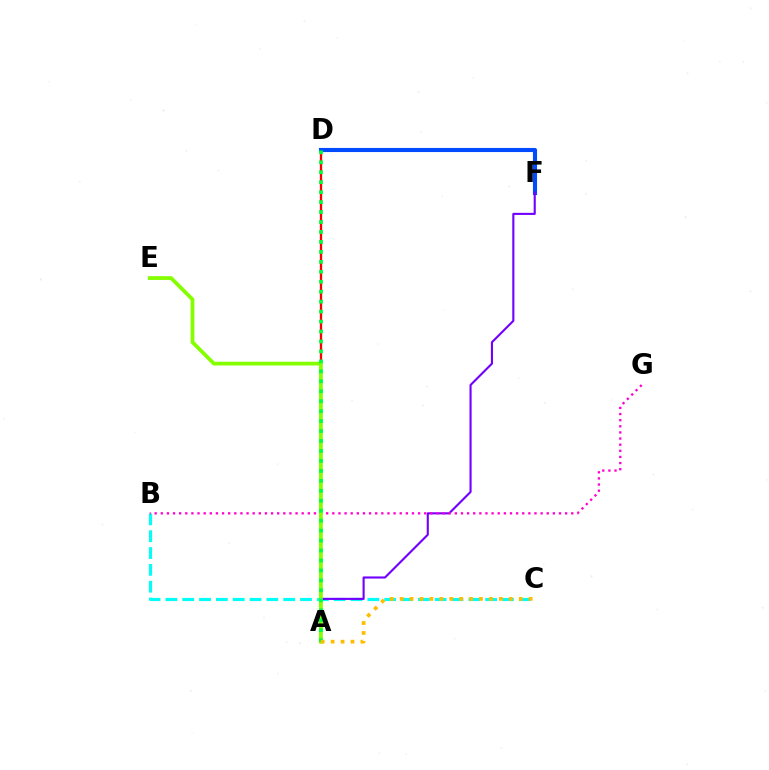{('B', 'C'): [{'color': '#00fff6', 'line_style': 'dashed', 'thickness': 2.29}], ('A', 'D'): [{'color': '#ff0000', 'line_style': 'solid', 'thickness': 1.64}, {'color': '#00ff39', 'line_style': 'dotted', 'thickness': 2.7}], ('D', 'F'): [{'color': '#004bff', 'line_style': 'solid', 'thickness': 2.96}], ('A', 'F'): [{'color': '#7200ff', 'line_style': 'solid', 'thickness': 1.52}], ('B', 'G'): [{'color': '#ff00cf', 'line_style': 'dotted', 'thickness': 1.66}], ('A', 'E'): [{'color': '#84ff00', 'line_style': 'solid', 'thickness': 2.7}], ('A', 'C'): [{'color': '#ffbd00', 'line_style': 'dotted', 'thickness': 2.7}]}